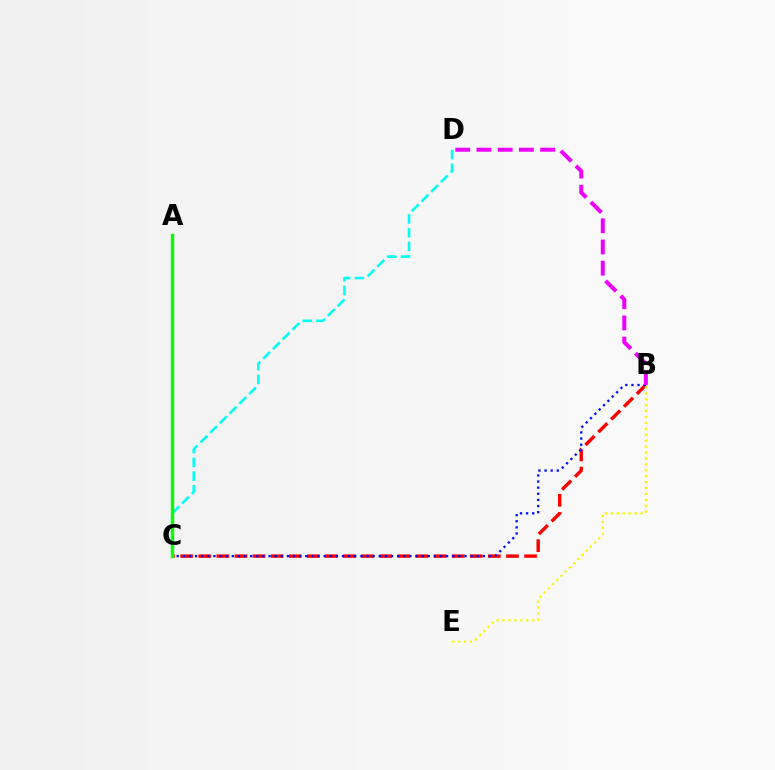{('B', 'C'): [{'color': '#ff0000', 'line_style': 'dashed', 'thickness': 2.46}, {'color': '#0010ff', 'line_style': 'dotted', 'thickness': 1.66}], ('C', 'D'): [{'color': '#00fff6', 'line_style': 'dashed', 'thickness': 1.87}], ('A', 'C'): [{'color': '#08ff00', 'line_style': 'solid', 'thickness': 2.44}], ('B', 'D'): [{'color': '#ee00ff', 'line_style': 'dashed', 'thickness': 2.88}], ('B', 'E'): [{'color': '#fcf500', 'line_style': 'dotted', 'thickness': 1.61}]}